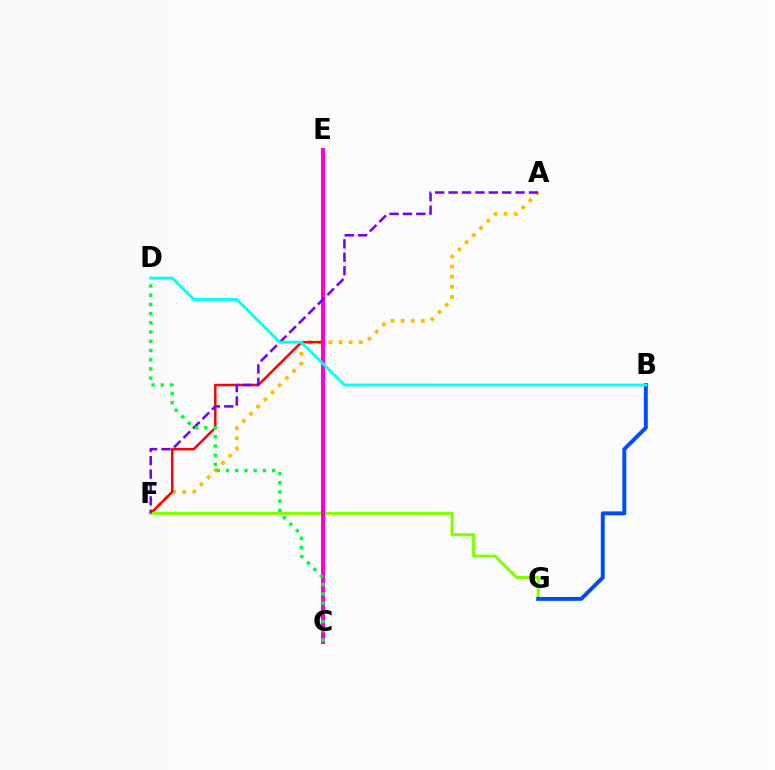{('A', 'F'): [{'color': '#ffbd00', 'line_style': 'dotted', 'thickness': 2.75}, {'color': '#7200ff', 'line_style': 'dashed', 'thickness': 1.82}], ('E', 'F'): [{'color': '#ff0000', 'line_style': 'solid', 'thickness': 1.79}], ('F', 'G'): [{'color': '#84ff00', 'line_style': 'solid', 'thickness': 2.24}], ('C', 'E'): [{'color': '#ff00cf', 'line_style': 'solid', 'thickness': 2.92}], ('B', 'G'): [{'color': '#004bff', 'line_style': 'solid', 'thickness': 2.82}], ('C', 'D'): [{'color': '#00ff39', 'line_style': 'dotted', 'thickness': 2.5}], ('B', 'D'): [{'color': '#00fff6', 'line_style': 'solid', 'thickness': 2.02}]}